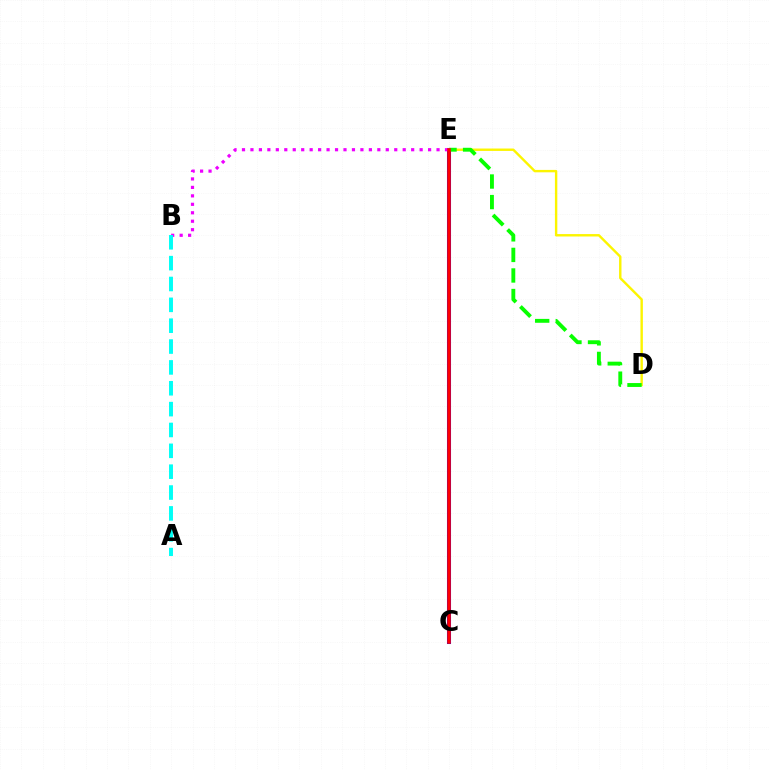{('C', 'E'): [{'color': '#0010ff', 'line_style': 'solid', 'thickness': 2.91}, {'color': '#ff0000', 'line_style': 'solid', 'thickness': 2.54}], ('B', 'E'): [{'color': '#ee00ff', 'line_style': 'dotted', 'thickness': 2.3}], ('D', 'E'): [{'color': '#fcf500', 'line_style': 'solid', 'thickness': 1.73}, {'color': '#08ff00', 'line_style': 'dashed', 'thickness': 2.79}], ('A', 'B'): [{'color': '#00fff6', 'line_style': 'dashed', 'thickness': 2.83}]}